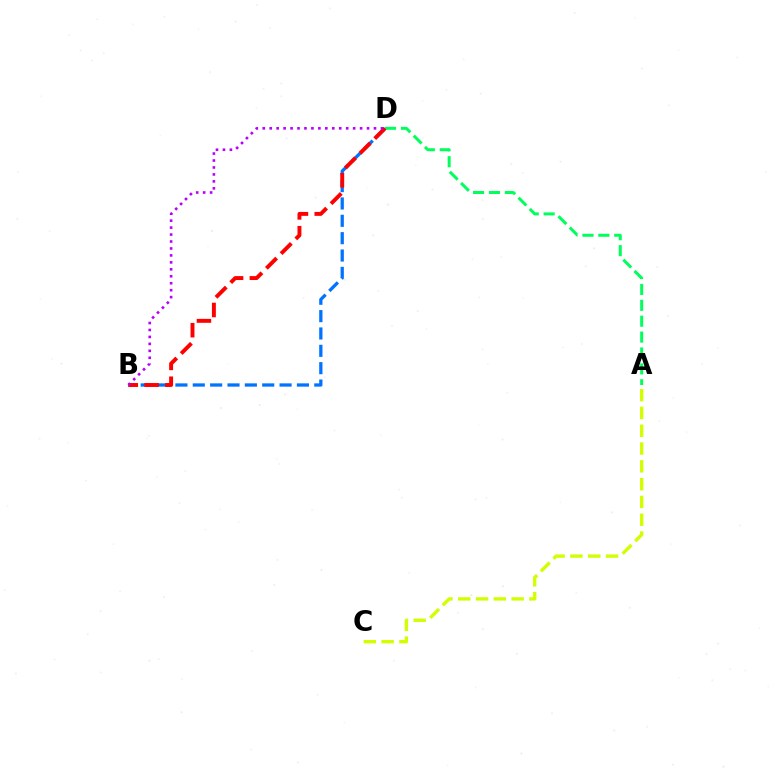{('A', 'D'): [{'color': '#00ff5c', 'line_style': 'dashed', 'thickness': 2.16}], ('B', 'D'): [{'color': '#0074ff', 'line_style': 'dashed', 'thickness': 2.36}, {'color': '#ff0000', 'line_style': 'dashed', 'thickness': 2.82}, {'color': '#b900ff', 'line_style': 'dotted', 'thickness': 1.89}], ('A', 'C'): [{'color': '#d1ff00', 'line_style': 'dashed', 'thickness': 2.42}]}